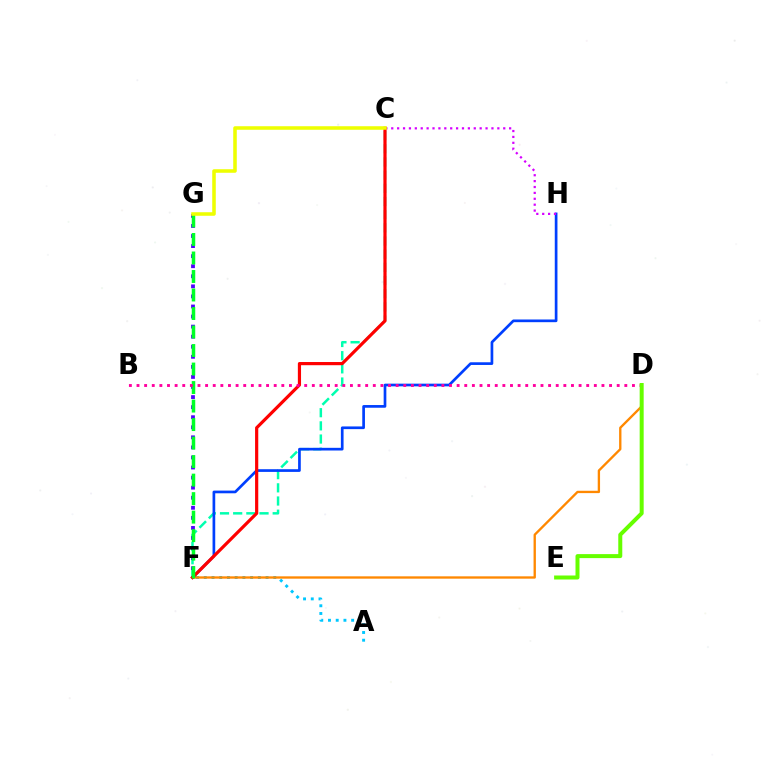{('C', 'F'): [{'color': '#00ffaf', 'line_style': 'dashed', 'thickness': 1.79}, {'color': '#ff0000', 'line_style': 'solid', 'thickness': 2.29}], ('A', 'F'): [{'color': '#00c7ff', 'line_style': 'dotted', 'thickness': 2.1}], ('F', 'H'): [{'color': '#003fff', 'line_style': 'solid', 'thickness': 1.94}], ('F', 'G'): [{'color': '#4f00ff', 'line_style': 'dotted', 'thickness': 2.73}, {'color': '#00ff27', 'line_style': 'dashed', 'thickness': 2.51}], ('D', 'F'): [{'color': '#ff8800', 'line_style': 'solid', 'thickness': 1.68}], ('C', 'H'): [{'color': '#d600ff', 'line_style': 'dotted', 'thickness': 1.6}], ('B', 'D'): [{'color': '#ff00a0', 'line_style': 'dotted', 'thickness': 2.07}], ('D', 'E'): [{'color': '#66ff00', 'line_style': 'solid', 'thickness': 2.88}], ('C', 'G'): [{'color': '#eeff00', 'line_style': 'solid', 'thickness': 2.56}]}